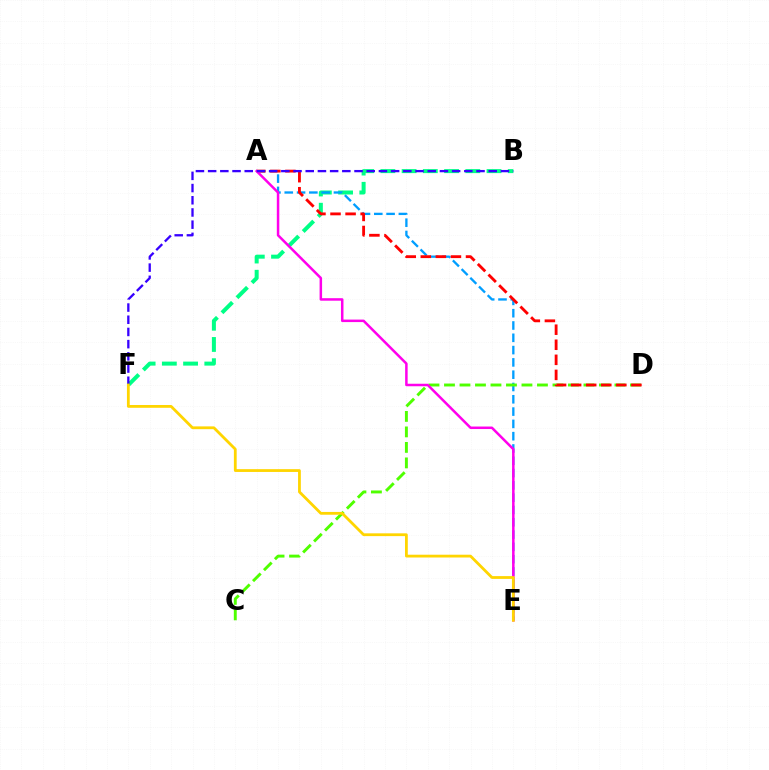{('B', 'F'): [{'color': '#00ff86', 'line_style': 'dashed', 'thickness': 2.88}, {'color': '#3700ff', 'line_style': 'dashed', 'thickness': 1.66}], ('A', 'E'): [{'color': '#009eff', 'line_style': 'dashed', 'thickness': 1.67}, {'color': '#ff00ed', 'line_style': 'solid', 'thickness': 1.81}], ('C', 'D'): [{'color': '#4fff00', 'line_style': 'dashed', 'thickness': 2.1}], ('A', 'D'): [{'color': '#ff0000', 'line_style': 'dashed', 'thickness': 2.05}], ('E', 'F'): [{'color': '#ffd500', 'line_style': 'solid', 'thickness': 2.01}]}